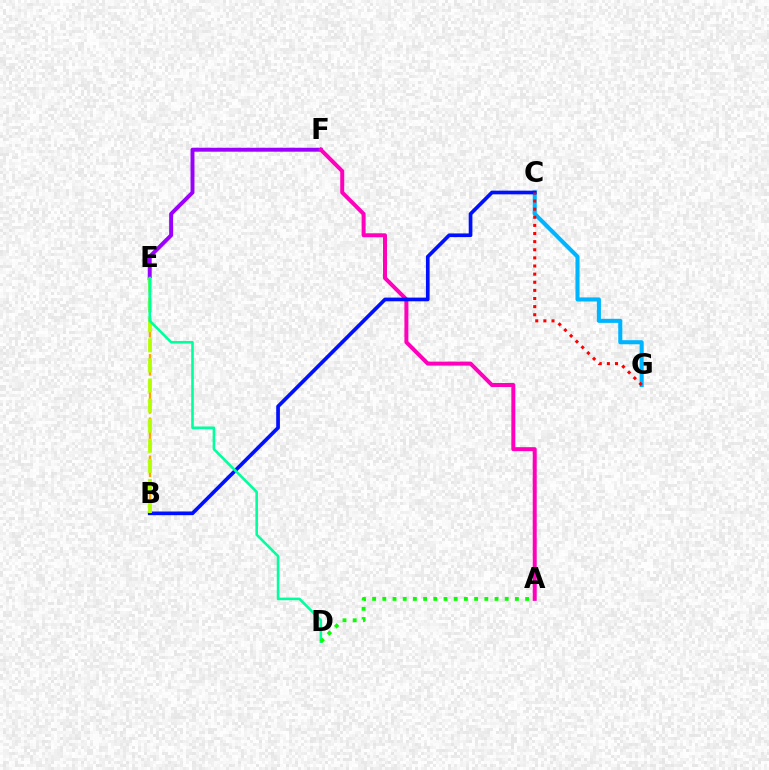{('E', 'F'): [{'color': '#9b00ff', 'line_style': 'solid', 'thickness': 2.83}], ('A', 'F'): [{'color': '#ff00bd', 'line_style': 'solid', 'thickness': 2.87}], ('C', 'G'): [{'color': '#00b5ff', 'line_style': 'solid', 'thickness': 2.94}, {'color': '#ff0000', 'line_style': 'dotted', 'thickness': 2.21}], ('B', 'E'): [{'color': '#ffa500', 'line_style': 'dashed', 'thickness': 1.72}, {'color': '#b3ff00', 'line_style': 'dashed', 'thickness': 2.73}], ('B', 'C'): [{'color': '#0010ff', 'line_style': 'solid', 'thickness': 2.66}], ('D', 'E'): [{'color': '#00ff9d', 'line_style': 'solid', 'thickness': 1.86}], ('A', 'D'): [{'color': '#08ff00', 'line_style': 'dotted', 'thickness': 2.77}]}